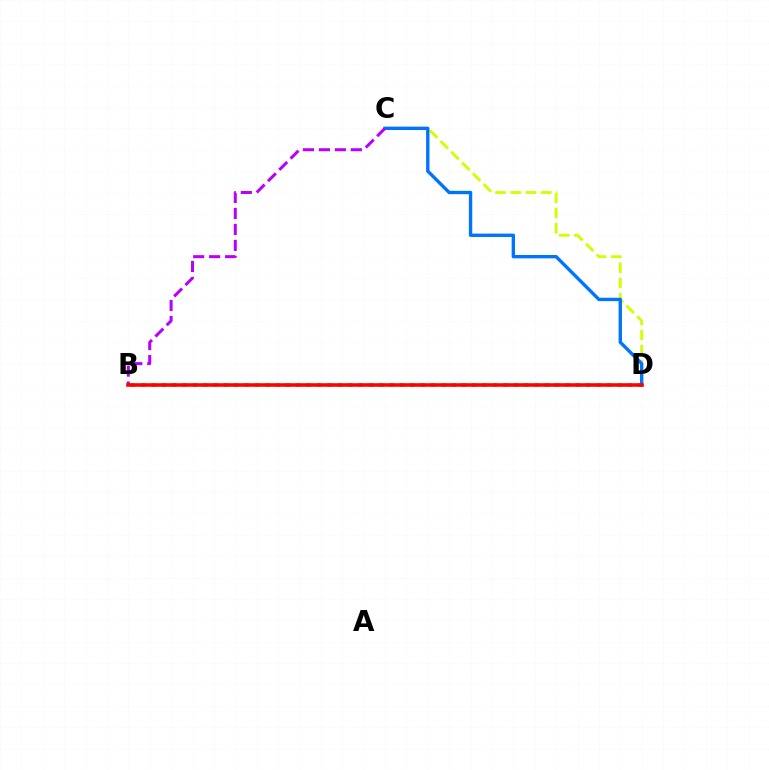{('B', 'D'): [{'color': '#00ff5c', 'line_style': 'dotted', 'thickness': 2.81}, {'color': '#ff0000', 'line_style': 'solid', 'thickness': 2.57}], ('C', 'D'): [{'color': '#d1ff00', 'line_style': 'dashed', 'thickness': 2.07}, {'color': '#0074ff', 'line_style': 'solid', 'thickness': 2.43}], ('B', 'C'): [{'color': '#b900ff', 'line_style': 'dashed', 'thickness': 2.17}]}